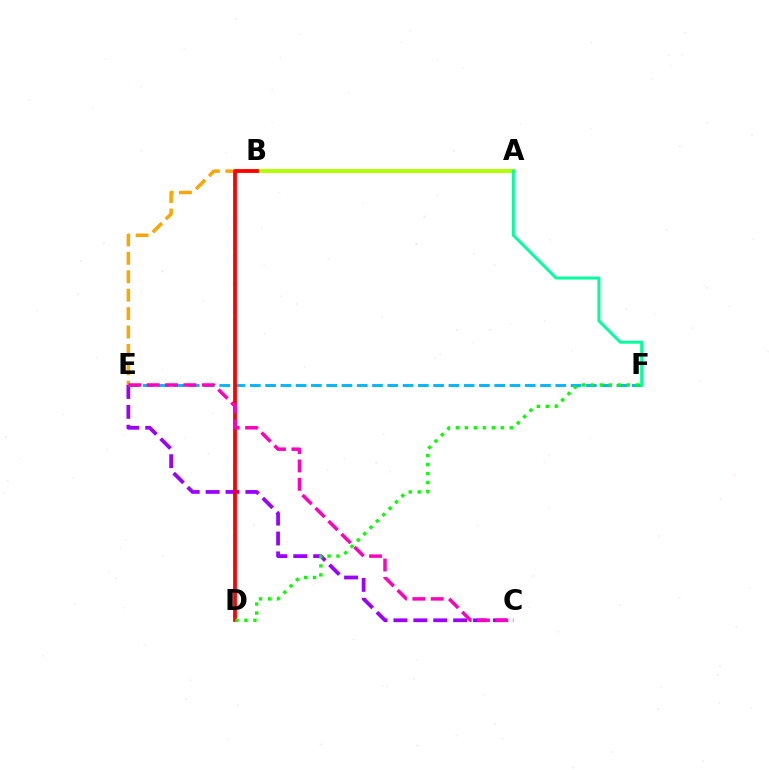{('C', 'E'): [{'color': '#9b00ff', 'line_style': 'dashed', 'thickness': 2.7}, {'color': '#ff00bd', 'line_style': 'dashed', 'thickness': 2.5}], ('A', 'B'): [{'color': '#b3ff00', 'line_style': 'solid', 'thickness': 2.83}], ('B', 'D'): [{'color': '#0010ff', 'line_style': 'dotted', 'thickness': 1.58}, {'color': '#ff0000', 'line_style': 'solid', 'thickness': 2.7}], ('E', 'F'): [{'color': '#00b5ff', 'line_style': 'dashed', 'thickness': 2.08}], ('B', 'E'): [{'color': '#ffa500', 'line_style': 'dashed', 'thickness': 2.5}], ('A', 'F'): [{'color': '#00ff9d', 'line_style': 'solid', 'thickness': 2.13}], ('D', 'F'): [{'color': '#08ff00', 'line_style': 'dotted', 'thickness': 2.44}]}